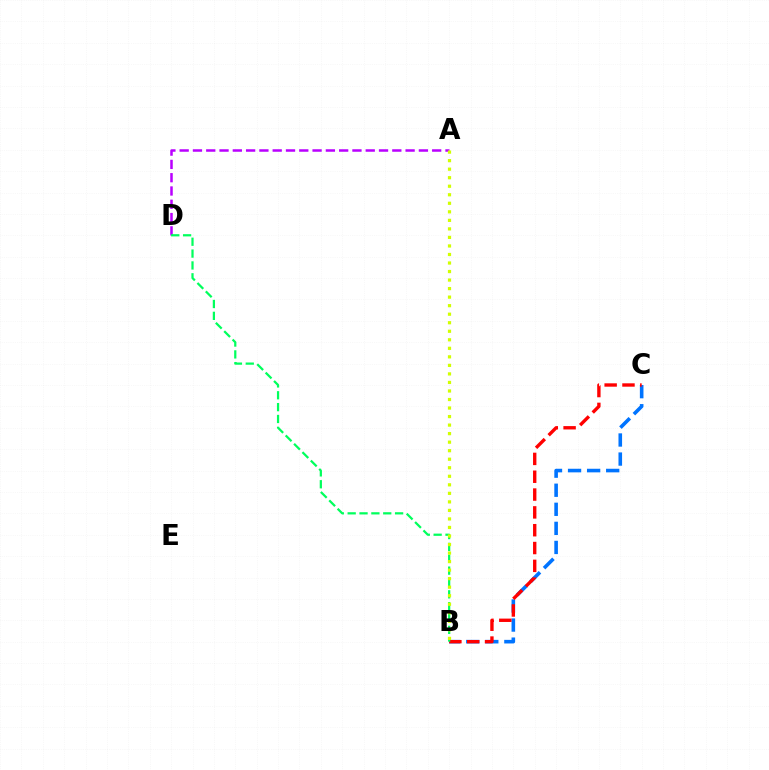{('B', 'C'): [{'color': '#0074ff', 'line_style': 'dashed', 'thickness': 2.59}, {'color': '#ff0000', 'line_style': 'dashed', 'thickness': 2.42}], ('A', 'D'): [{'color': '#b900ff', 'line_style': 'dashed', 'thickness': 1.81}], ('B', 'D'): [{'color': '#00ff5c', 'line_style': 'dashed', 'thickness': 1.61}], ('A', 'B'): [{'color': '#d1ff00', 'line_style': 'dotted', 'thickness': 2.32}]}